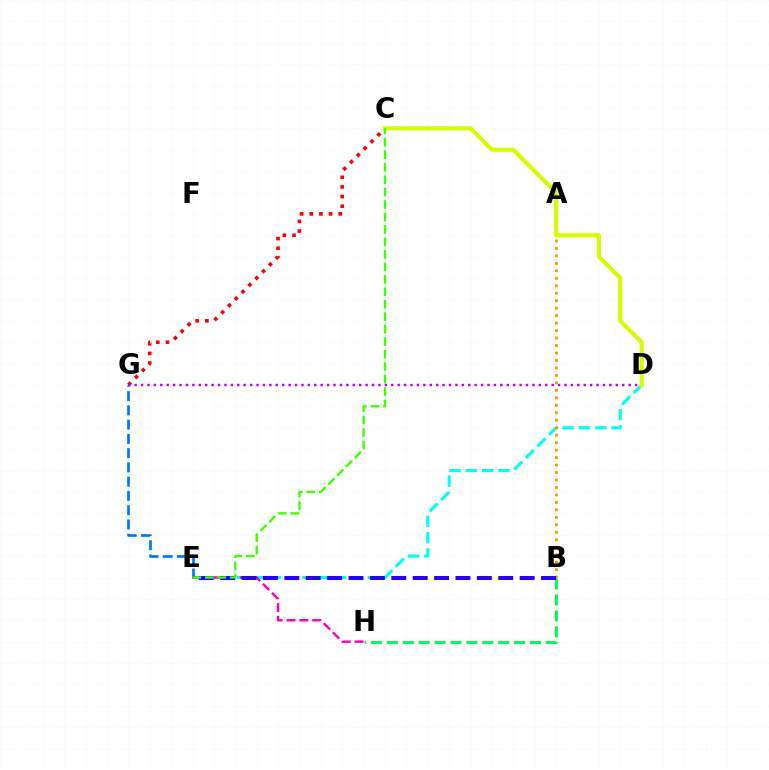{('D', 'E'): [{'color': '#00fff6', 'line_style': 'dashed', 'thickness': 2.22}], ('C', 'G'): [{'color': '#ff0000', 'line_style': 'dotted', 'thickness': 2.62}], ('B', 'H'): [{'color': '#00ff5c', 'line_style': 'dashed', 'thickness': 2.16}], ('A', 'B'): [{'color': '#ff9400', 'line_style': 'dotted', 'thickness': 2.03}], ('E', 'H'): [{'color': '#ff00ac', 'line_style': 'dashed', 'thickness': 1.74}], ('B', 'E'): [{'color': '#2500ff', 'line_style': 'dashed', 'thickness': 2.91}], ('D', 'G'): [{'color': '#b900ff', 'line_style': 'dotted', 'thickness': 1.74}], ('E', 'G'): [{'color': '#0074ff', 'line_style': 'dashed', 'thickness': 1.94}], ('C', 'D'): [{'color': '#d1ff00', 'line_style': 'solid', 'thickness': 2.99}], ('C', 'E'): [{'color': '#3dff00', 'line_style': 'dashed', 'thickness': 1.69}]}